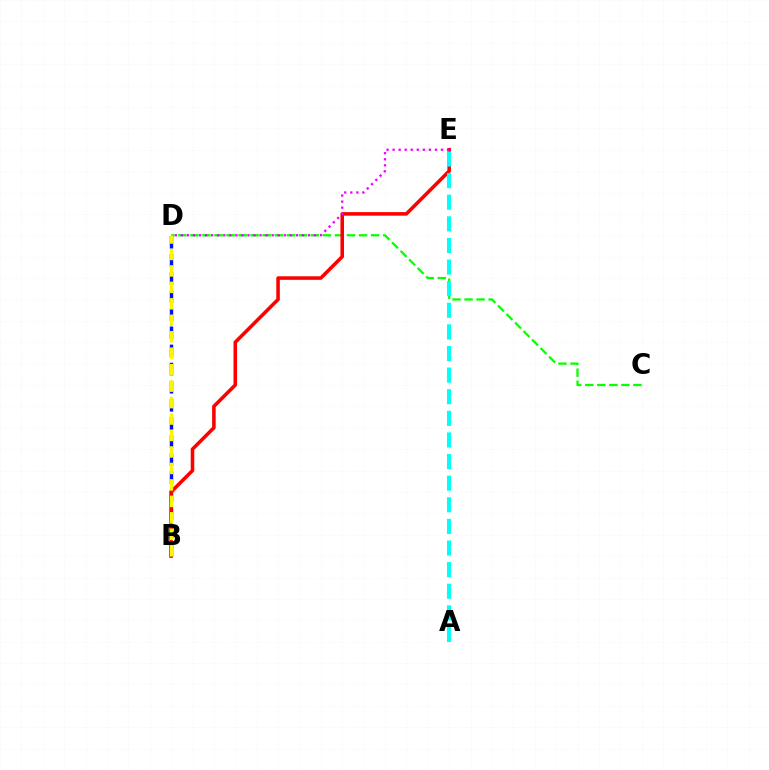{('B', 'D'): [{'color': '#0010ff', 'line_style': 'dashed', 'thickness': 2.46}, {'color': '#fcf500', 'line_style': 'dashed', 'thickness': 2.24}], ('C', 'D'): [{'color': '#08ff00', 'line_style': 'dashed', 'thickness': 1.64}], ('B', 'E'): [{'color': '#ff0000', 'line_style': 'solid', 'thickness': 2.56}], ('A', 'E'): [{'color': '#00fff6', 'line_style': 'dashed', 'thickness': 2.94}], ('D', 'E'): [{'color': '#ee00ff', 'line_style': 'dotted', 'thickness': 1.64}]}